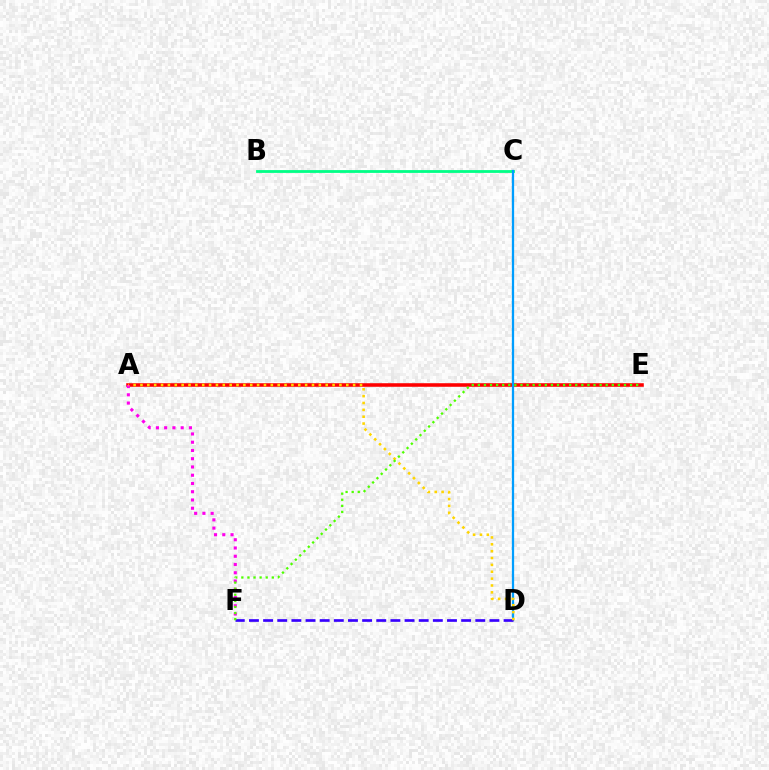{('A', 'E'): [{'color': '#ff0000', 'line_style': 'solid', 'thickness': 2.56}], ('B', 'C'): [{'color': '#00ff86', 'line_style': 'solid', 'thickness': 2.02}], ('C', 'D'): [{'color': '#009eff', 'line_style': 'solid', 'thickness': 1.63}], ('D', 'F'): [{'color': '#3700ff', 'line_style': 'dashed', 'thickness': 1.92}], ('A', 'F'): [{'color': '#ff00ed', 'line_style': 'dotted', 'thickness': 2.24}], ('A', 'D'): [{'color': '#ffd500', 'line_style': 'dotted', 'thickness': 1.86}], ('E', 'F'): [{'color': '#4fff00', 'line_style': 'dotted', 'thickness': 1.65}]}